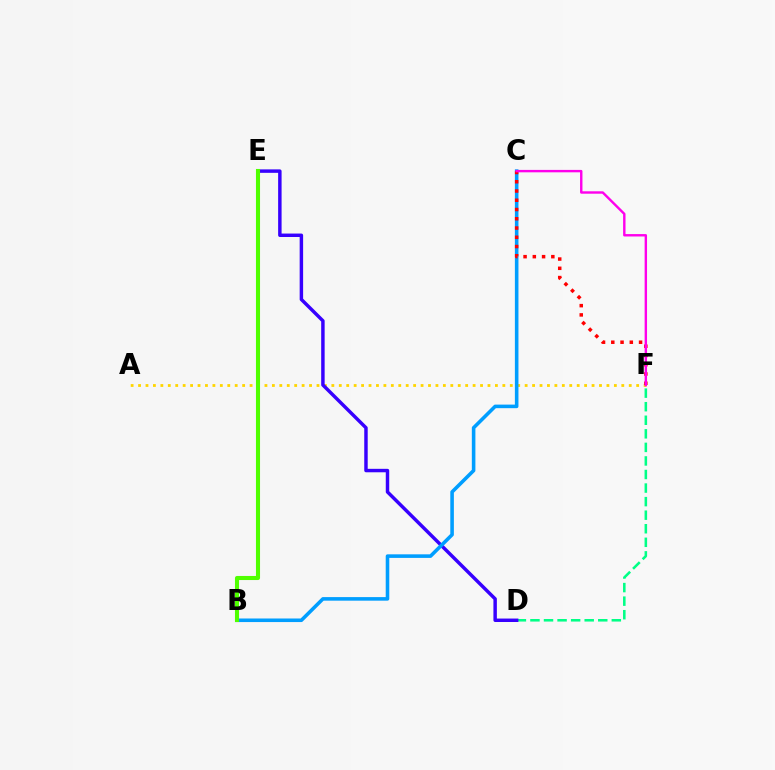{('D', 'F'): [{'color': '#00ff86', 'line_style': 'dashed', 'thickness': 1.84}], ('A', 'F'): [{'color': '#ffd500', 'line_style': 'dotted', 'thickness': 2.02}], ('D', 'E'): [{'color': '#3700ff', 'line_style': 'solid', 'thickness': 2.49}], ('B', 'C'): [{'color': '#009eff', 'line_style': 'solid', 'thickness': 2.57}], ('C', 'F'): [{'color': '#ff0000', 'line_style': 'dotted', 'thickness': 2.52}, {'color': '#ff00ed', 'line_style': 'solid', 'thickness': 1.73}], ('B', 'E'): [{'color': '#4fff00', 'line_style': 'solid', 'thickness': 2.93}]}